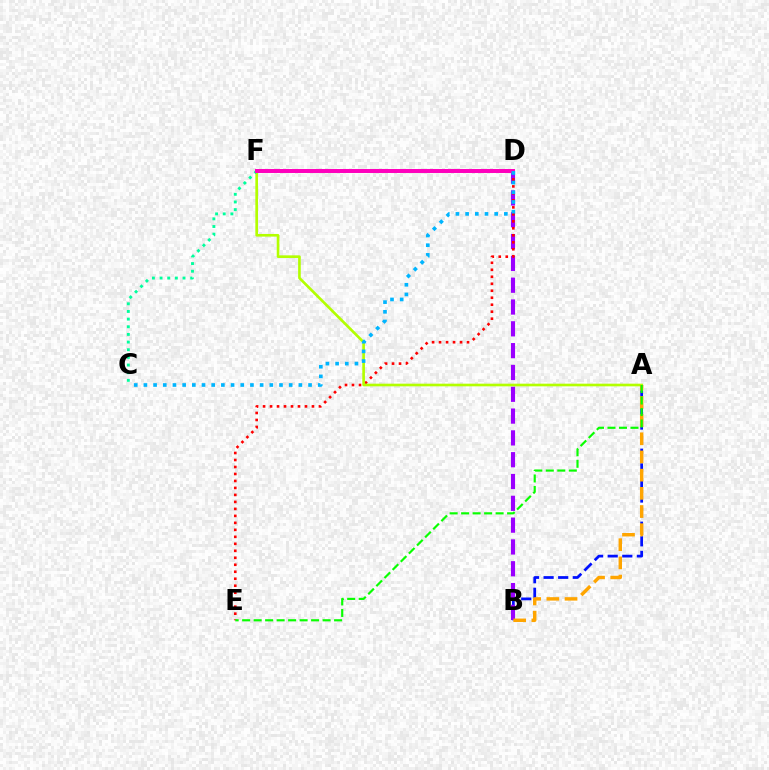{('A', 'B'): [{'color': '#0010ff', 'line_style': 'dashed', 'thickness': 1.98}, {'color': '#ffa500', 'line_style': 'dashed', 'thickness': 2.47}], ('B', 'D'): [{'color': '#9b00ff', 'line_style': 'dashed', 'thickness': 2.96}], ('D', 'E'): [{'color': '#ff0000', 'line_style': 'dotted', 'thickness': 1.9}], ('A', 'F'): [{'color': '#b3ff00', 'line_style': 'solid', 'thickness': 1.91}], ('C', 'F'): [{'color': '#00ff9d', 'line_style': 'dotted', 'thickness': 2.08}], ('D', 'F'): [{'color': '#ff00bd', 'line_style': 'solid', 'thickness': 2.86}], ('A', 'E'): [{'color': '#08ff00', 'line_style': 'dashed', 'thickness': 1.56}], ('C', 'D'): [{'color': '#00b5ff', 'line_style': 'dotted', 'thickness': 2.63}]}